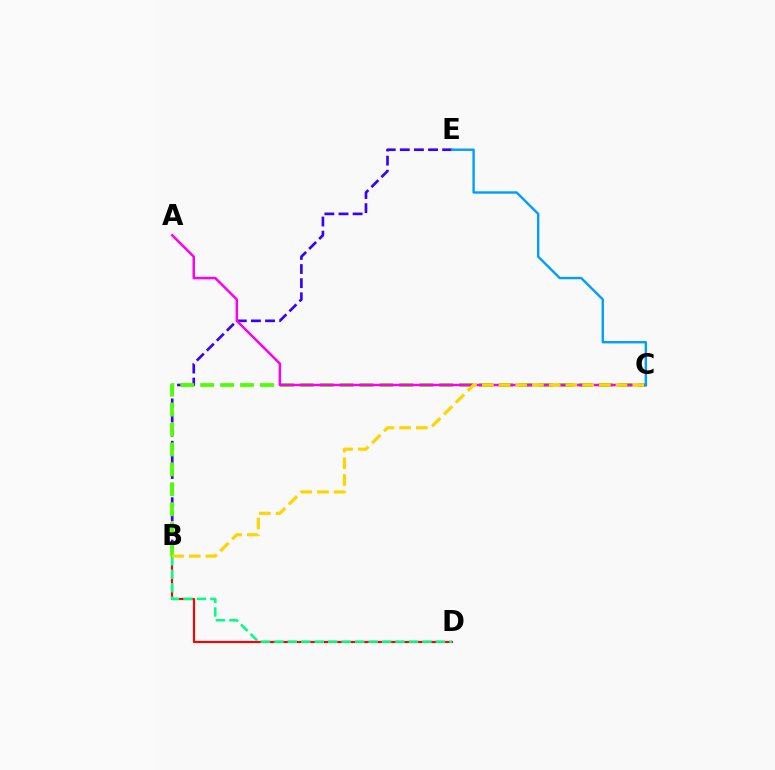{('B', 'D'): [{'color': '#ff0000', 'line_style': 'solid', 'thickness': 1.56}, {'color': '#00ff86', 'line_style': 'dashed', 'thickness': 1.83}], ('B', 'E'): [{'color': '#3700ff', 'line_style': 'dashed', 'thickness': 1.92}], ('B', 'C'): [{'color': '#4fff00', 'line_style': 'dashed', 'thickness': 2.71}, {'color': '#ffd500', 'line_style': 'dashed', 'thickness': 2.27}], ('A', 'C'): [{'color': '#ff00ed', 'line_style': 'solid', 'thickness': 1.79}], ('C', 'E'): [{'color': '#009eff', 'line_style': 'solid', 'thickness': 1.72}]}